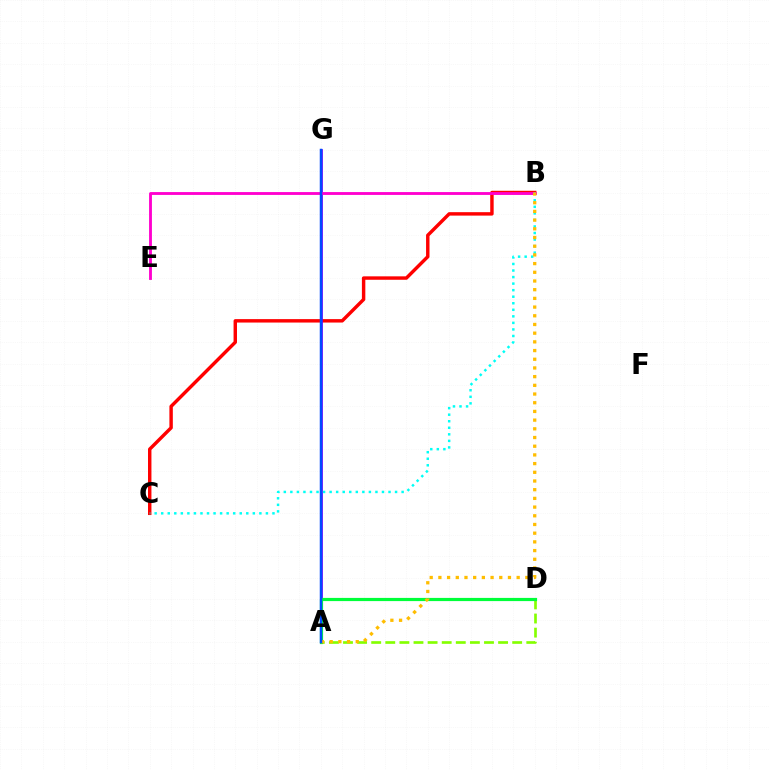{('B', 'C'): [{'color': '#ff0000', 'line_style': 'solid', 'thickness': 2.47}, {'color': '#00fff6', 'line_style': 'dotted', 'thickness': 1.78}], ('A', 'D'): [{'color': '#84ff00', 'line_style': 'dashed', 'thickness': 1.92}, {'color': '#00ff39', 'line_style': 'solid', 'thickness': 2.29}], ('A', 'G'): [{'color': '#7200ff', 'line_style': 'solid', 'thickness': 1.95}, {'color': '#004bff', 'line_style': 'solid', 'thickness': 1.79}], ('B', 'E'): [{'color': '#ff00cf', 'line_style': 'solid', 'thickness': 2.05}], ('A', 'B'): [{'color': '#ffbd00', 'line_style': 'dotted', 'thickness': 2.36}]}